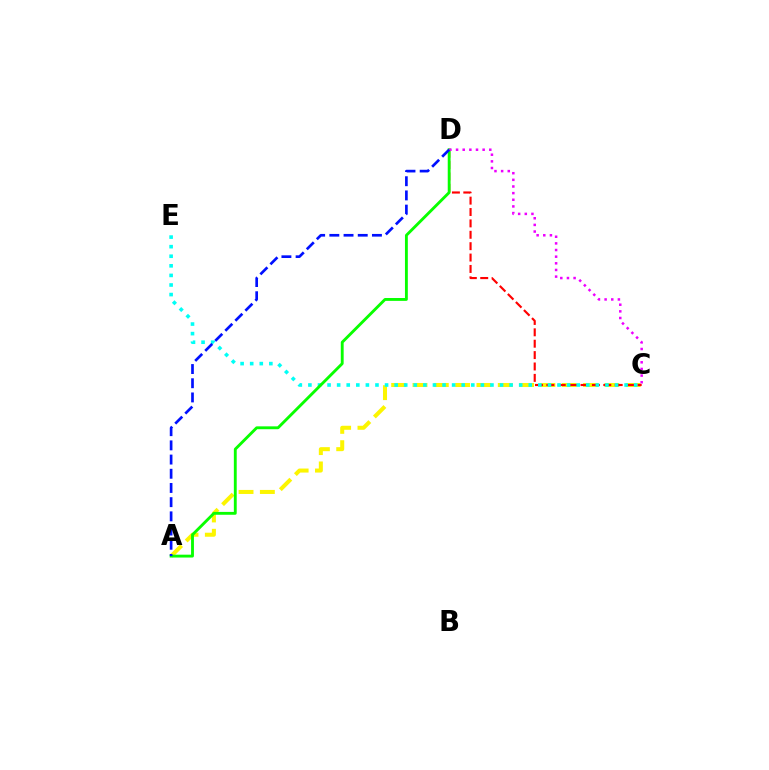{('A', 'C'): [{'color': '#fcf500', 'line_style': 'dashed', 'thickness': 2.9}], ('C', 'D'): [{'color': '#ff0000', 'line_style': 'dashed', 'thickness': 1.55}, {'color': '#ee00ff', 'line_style': 'dotted', 'thickness': 1.81}], ('C', 'E'): [{'color': '#00fff6', 'line_style': 'dotted', 'thickness': 2.6}], ('A', 'D'): [{'color': '#08ff00', 'line_style': 'solid', 'thickness': 2.06}, {'color': '#0010ff', 'line_style': 'dashed', 'thickness': 1.93}]}